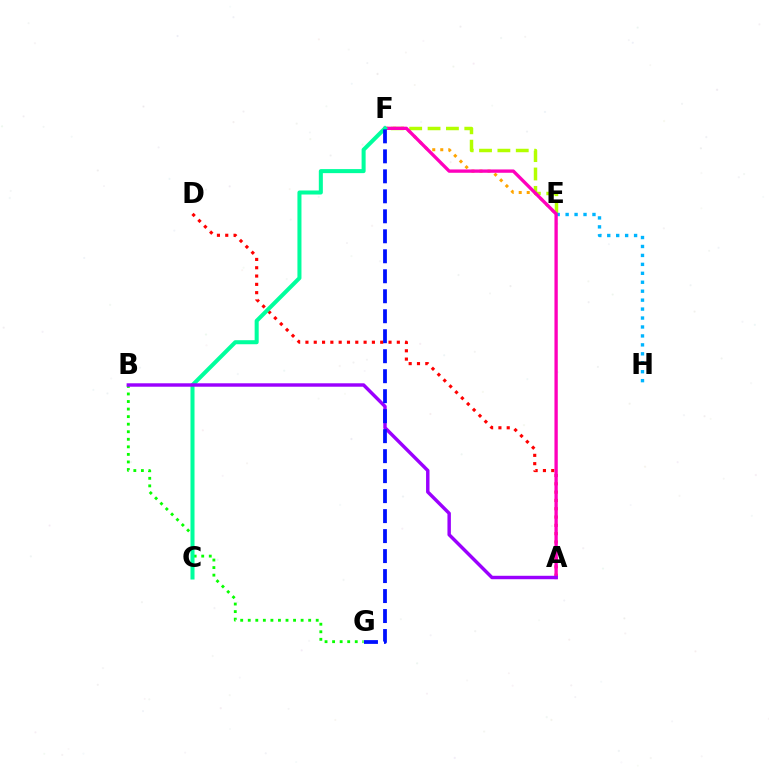{('E', 'F'): [{'color': '#b3ff00', 'line_style': 'dashed', 'thickness': 2.5}, {'color': '#ffa500', 'line_style': 'dotted', 'thickness': 2.18}], ('A', 'D'): [{'color': '#ff0000', 'line_style': 'dotted', 'thickness': 2.26}], ('B', 'G'): [{'color': '#08ff00', 'line_style': 'dotted', 'thickness': 2.05}], ('E', 'H'): [{'color': '#00b5ff', 'line_style': 'dotted', 'thickness': 2.43}], ('A', 'F'): [{'color': '#ff00bd', 'line_style': 'solid', 'thickness': 2.4}], ('C', 'F'): [{'color': '#00ff9d', 'line_style': 'solid', 'thickness': 2.9}], ('A', 'B'): [{'color': '#9b00ff', 'line_style': 'solid', 'thickness': 2.47}], ('F', 'G'): [{'color': '#0010ff', 'line_style': 'dashed', 'thickness': 2.72}]}